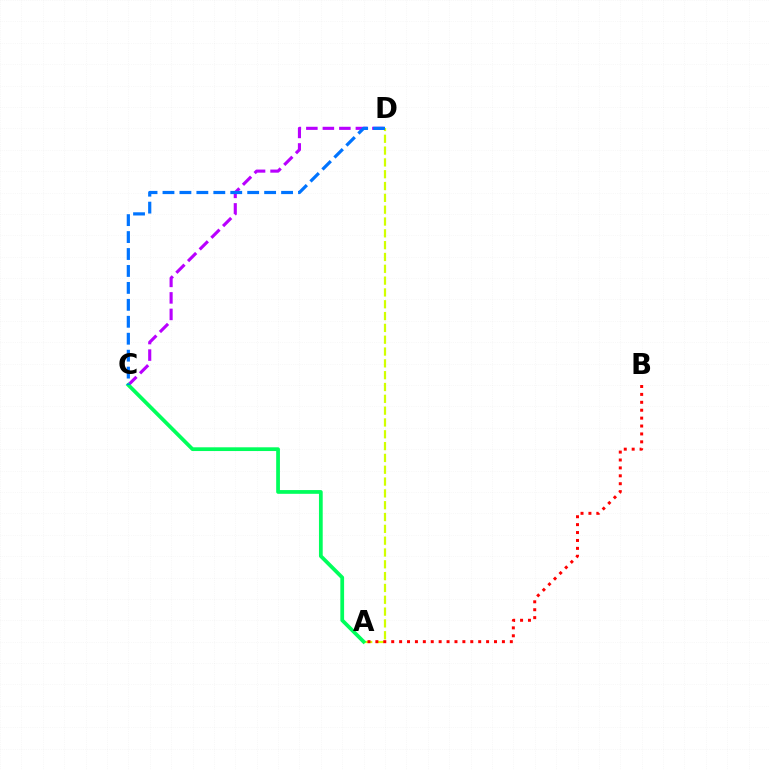{('C', 'D'): [{'color': '#b900ff', 'line_style': 'dashed', 'thickness': 2.24}, {'color': '#0074ff', 'line_style': 'dashed', 'thickness': 2.3}], ('A', 'D'): [{'color': '#d1ff00', 'line_style': 'dashed', 'thickness': 1.61}], ('A', 'B'): [{'color': '#ff0000', 'line_style': 'dotted', 'thickness': 2.15}], ('A', 'C'): [{'color': '#00ff5c', 'line_style': 'solid', 'thickness': 2.7}]}